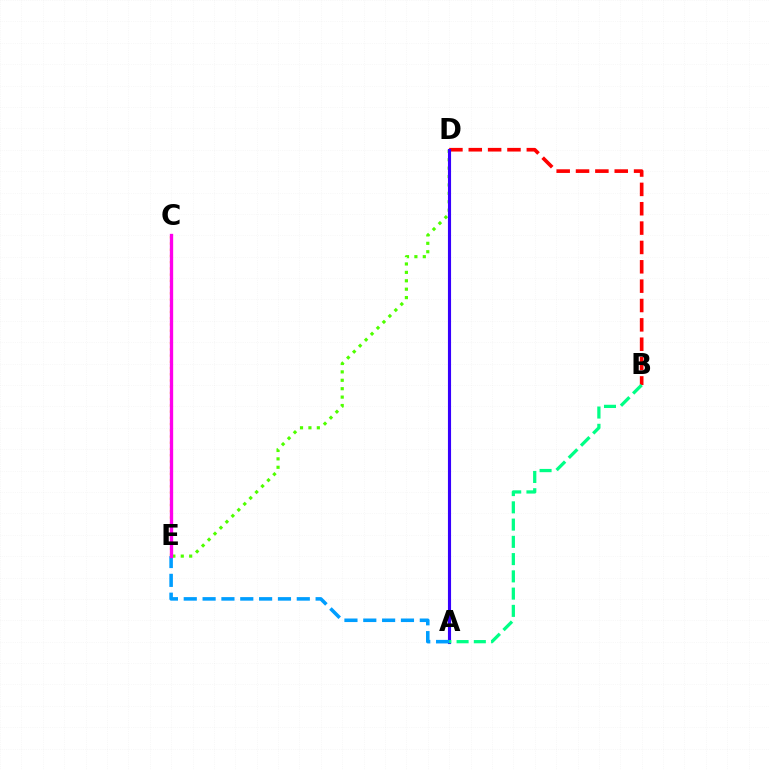{('D', 'E'): [{'color': '#4fff00', 'line_style': 'dotted', 'thickness': 2.28}], ('C', 'E'): [{'color': '#ffd500', 'line_style': 'dotted', 'thickness': 1.69}, {'color': '#ff00ed', 'line_style': 'solid', 'thickness': 2.4}], ('B', 'D'): [{'color': '#ff0000', 'line_style': 'dashed', 'thickness': 2.63}], ('A', 'D'): [{'color': '#3700ff', 'line_style': 'solid', 'thickness': 2.25}], ('A', 'E'): [{'color': '#009eff', 'line_style': 'dashed', 'thickness': 2.56}], ('A', 'B'): [{'color': '#00ff86', 'line_style': 'dashed', 'thickness': 2.34}]}